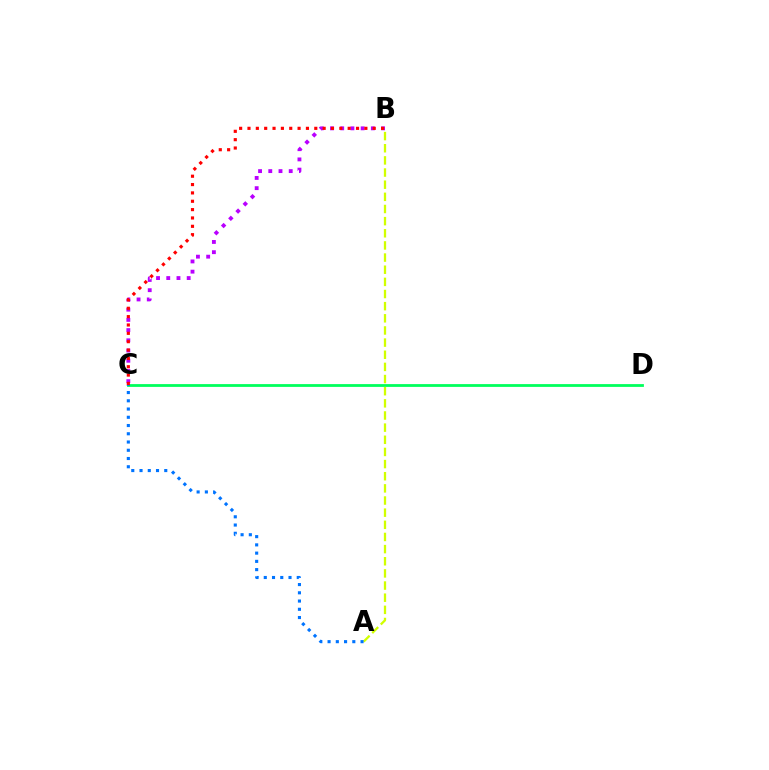{('B', 'C'): [{'color': '#b900ff', 'line_style': 'dotted', 'thickness': 2.78}, {'color': '#ff0000', 'line_style': 'dotted', 'thickness': 2.27}], ('C', 'D'): [{'color': '#00ff5c', 'line_style': 'solid', 'thickness': 2.01}], ('A', 'B'): [{'color': '#d1ff00', 'line_style': 'dashed', 'thickness': 1.65}], ('A', 'C'): [{'color': '#0074ff', 'line_style': 'dotted', 'thickness': 2.24}]}